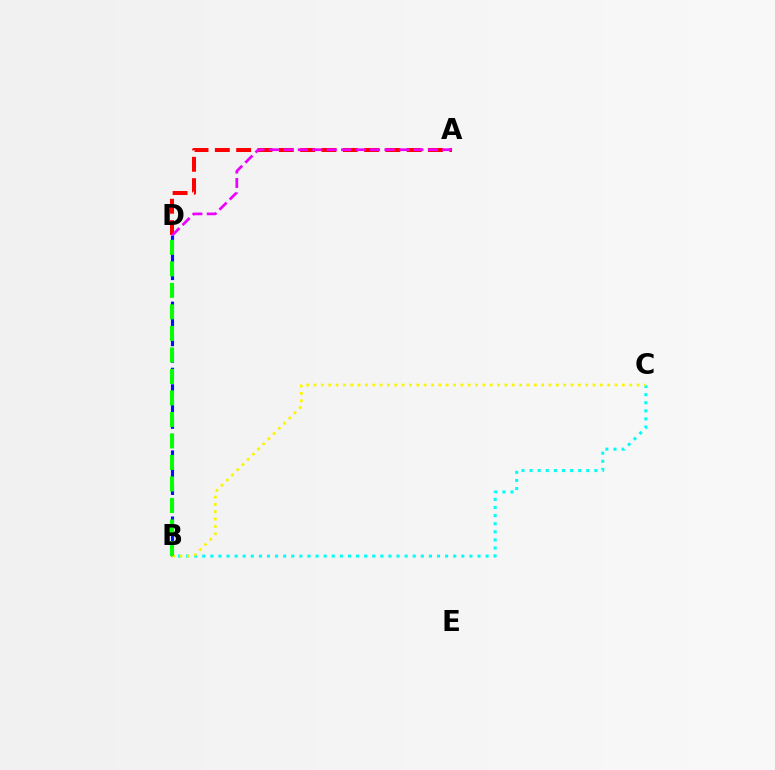{('B', 'D'): [{'color': '#0010ff', 'line_style': 'dashed', 'thickness': 2.25}, {'color': '#08ff00', 'line_style': 'dashed', 'thickness': 2.92}], ('B', 'C'): [{'color': '#00fff6', 'line_style': 'dotted', 'thickness': 2.2}, {'color': '#fcf500', 'line_style': 'dotted', 'thickness': 1.99}], ('A', 'D'): [{'color': '#ff0000', 'line_style': 'dashed', 'thickness': 2.9}, {'color': '#ee00ff', 'line_style': 'dashed', 'thickness': 1.96}]}